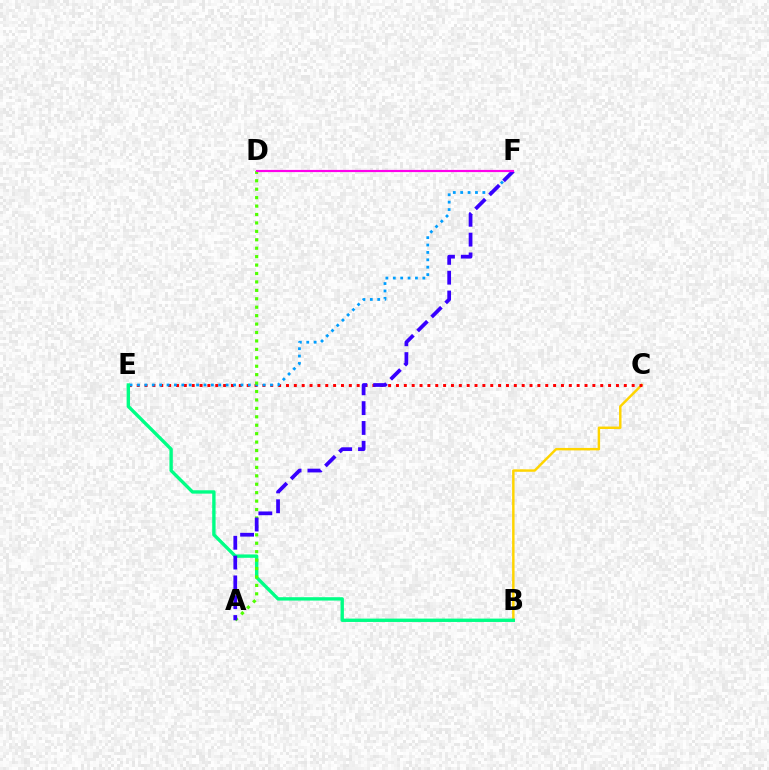{('B', 'C'): [{'color': '#ffd500', 'line_style': 'solid', 'thickness': 1.77}], ('C', 'E'): [{'color': '#ff0000', 'line_style': 'dotted', 'thickness': 2.13}], ('E', 'F'): [{'color': '#009eff', 'line_style': 'dotted', 'thickness': 2.01}], ('B', 'E'): [{'color': '#00ff86', 'line_style': 'solid', 'thickness': 2.43}], ('A', 'D'): [{'color': '#4fff00', 'line_style': 'dotted', 'thickness': 2.29}], ('A', 'F'): [{'color': '#3700ff', 'line_style': 'dashed', 'thickness': 2.69}], ('D', 'F'): [{'color': '#ff00ed', 'line_style': 'solid', 'thickness': 1.57}]}